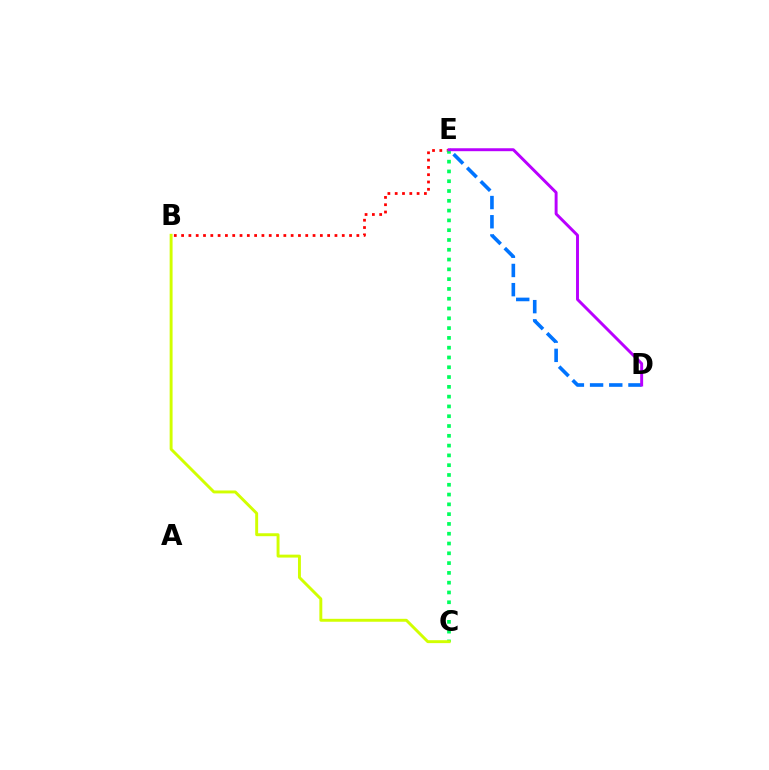{('B', 'E'): [{'color': '#ff0000', 'line_style': 'dotted', 'thickness': 1.98}], ('C', 'E'): [{'color': '#00ff5c', 'line_style': 'dotted', 'thickness': 2.66}], ('D', 'E'): [{'color': '#0074ff', 'line_style': 'dashed', 'thickness': 2.61}, {'color': '#b900ff', 'line_style': 'solid', 'thickness': 2.11}], ('B', 'C'): [{'color': '#d1ff00', 'line_style': 'solid', 'thickness': 2.11}]}